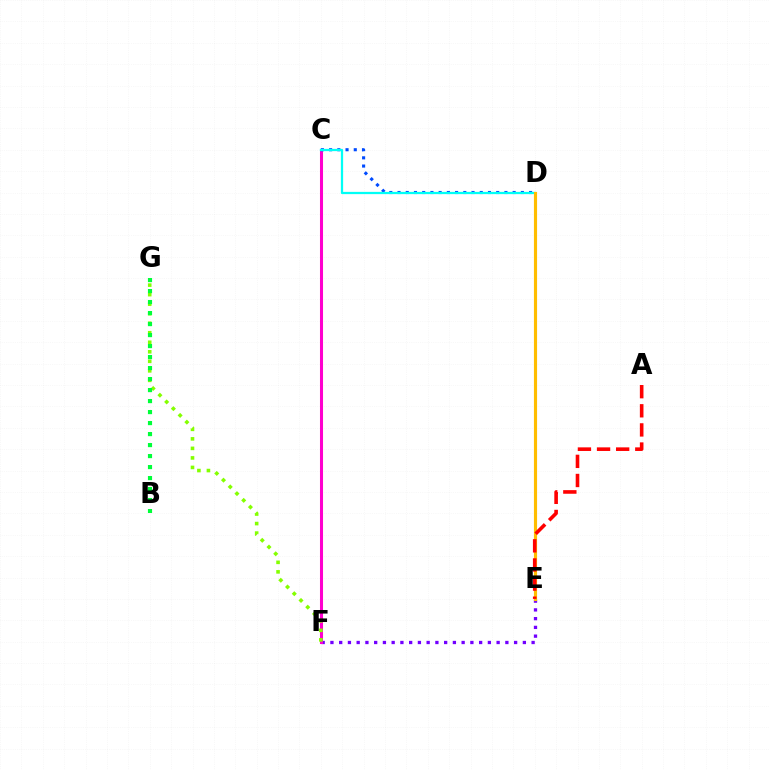{('E', 'F'): [{'color': '#7200ff', 'line_style': 'dotted', 'thickness': 2.38}], ('C', 'F'): [{'color': '#ff00cf', 'line_style': 'solid', 'thickness': 2.2}], ('C', 'D'): [{'color': '#004bff', 'line_style': 'dotted', 'thickness': 2.23}, {'color': '#00fff6', 'line_style': 'solid', 'thickness': 1.62}], ('F', 'G'): [{'color': '#84ff00', 'line_style': 'dotted', 'thickness': 2.59}], ('D', 'E'): [{'color': '#ffbd00', 'line_style': 'solid', 'thickness': 2.27}], ('B', 'G'): [{'color': '#00ff39', 'line_style': 'dotted', 'thickness': 2.99}], ('A', 'E'): [{'color': '#ff0000', 'line_style': 'dashed', 'thickness': 2.6}]}